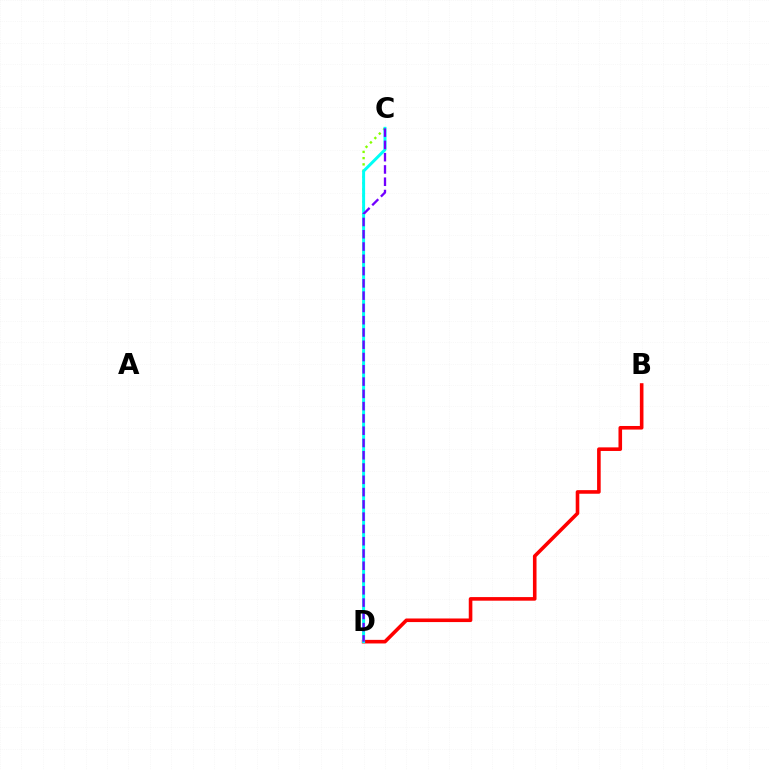{('B', 'D'): [{'color': '#ff0000', 'line_style': 'solid', 'thickness': 2.59}], ('C', 'D'): [{'color': '#84ff00', 'line_style': 'dotted', 'thickness': 1.7}, {'color': '#00fff6', 'line_style': 'solid', 'thickness': 2.15}, {'color': '#7200ff', 'line_style': 'dashed', 'thickness': 1.67}]}